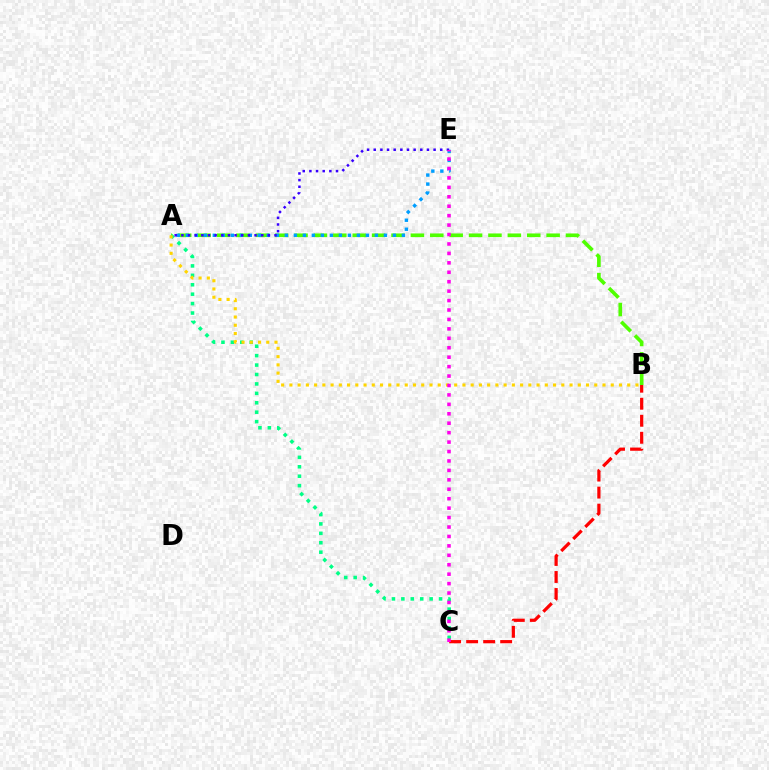{('A', 'B'): [{'color': '#4fff00', 'line_style': 'dashed', 'thickness': 2.63}, {'color': '#ffd500', 'line_style': 'dotted', 'thickness': 2.24}], ('A', 'E'): [{'color': '#009eff', 'line_style': 'dotted', 'thickness': 2.45}, {'color': '#3700ff', 'line_style': 'dotted', 'thickness': 1.81}], ('A', 'C'): [{'color': '#00ff86', 'line_style': 'dotted', 'thickness': 2.56}], ('B', 'C'): [{'color': '#ff0000', 'line_style': 'dashed', 'thickness': 2.31}], ('C', 'E'): [{'color': '#ff00ed', 'line_style': 'dotted', 'thickness': 2.56}]}